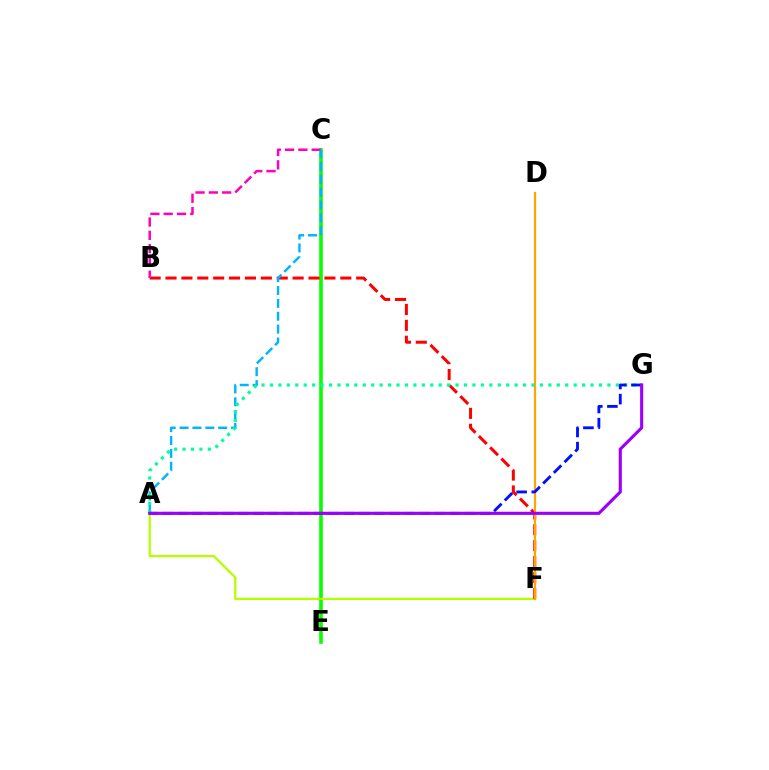{('C', 'E'): [{'color': '#08ff00', 'line_style': 'solid', 'thickness': 2.6}], ('A', 'F'): [{'color': '#b3ff00', 'line_style': 'solid', 'thickness': 1.62}], ('B', 'F'): [{'color': '#ff0000', 'line_style': 'dashed', 'thickness': 2.16}], ('D', 'F'): [{'color': '#ffa500', 'line_style': 'solid', 'thickness': 1.59}], ('B', 'C'): [{'color': '#ff00bd', 'line_style': 'dashed', 'thickness': 1.81}], ('A', 'C'): [{'color': '#00b5ff', 'line_style': 'dashed', 'thickness': 1.75}], ('A', 'G'): [{'color': '#00ff9d', 'line_style': 'dotted', 'thickness': 2.29}, {'color': '#0010ff', 'line_style': 'dashed', 'thickness': 2.05}, {'color': '#9b00ff', 'line_style': 'solid', 'thickness': 2.25}]}